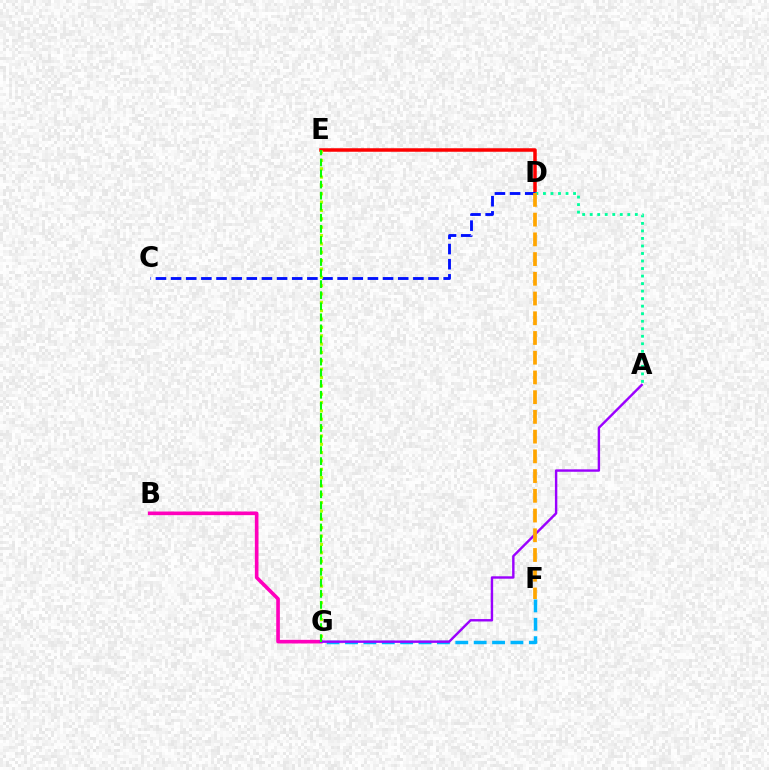{('D', 'E'): [{'color': '#ff0000', 'line_style': 'solid', 'thickness': 2.53}], ('B', 'G'): [{'color': '#ff00bd', 'line_style': 'solid', 'thickness': 2.61}], ('C', 'D'): [{'color': '#0010ff', 'line_style': 'dashed', 'thickness': 2.06}], ('A', 'D'): [{'color': '#00ff9d', 'line_style': 'dotted', 'thickness': 2.04}], ('F', 'G'): [{'color': '#00b5ff', 'line_style': 'dashed', 'thickness': 2.5}], ('E', 'G'): [{'color': '#b3ff00', 'line_style': 'dotted', 'thickness': 2.27}, {'color': '#08ff00', 'line_style': 'dashed', 'thickness': 1.5}], ('A', 'G'): [{'color': '#9b00ff', 'line_style': 'solid', 'thickness': 1.74}], ('D', 'F'): [{'color': '#ffa500', 'line_style': 'dashed', 'thickness': 2.68}]}